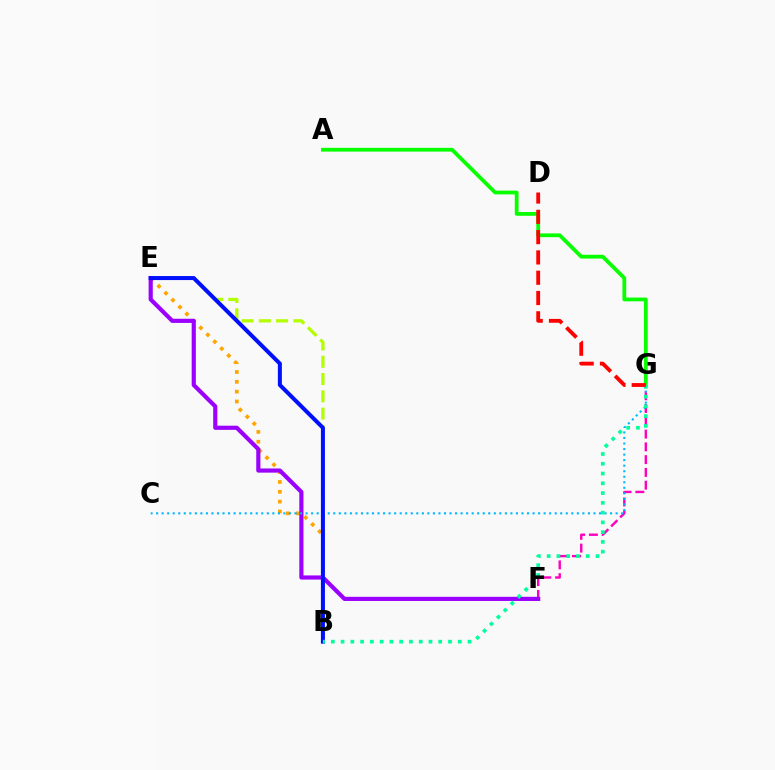{('F', 'G'): [{'color': '#ff00bd', 'line_style': 'dashed', 'thickness': 1.73}], ('A', 'G'): [{'color': '#08ff00', 'line_style': 'solid', 'thickness': 2.72}], ('B', 'E'): [{'color': '#b3ff00', 'line_style': 'dashed', 'thickness': 2.35}, {'color': '#ffa500', 'line_style': 'dotted', 'thickness': 2.67}, {'color': '#0010ff', 'line_style': 'solid', 'thickness': 2.89}], ('E', 'F'): [{'color': '#9b00ff', 'line_style': 'solid', 'thickness': 2.99}], ('C', 'G'): [{'color': '#00b5ff', 'line_style': 'dotted', 'thickness': 1.5}], ('B', 'G'): [{'color': '#00ff9d', 'line_style': 'dotted', 'thickness': 2.65}], ('D', 'G'): [{'color': '#ff0000', 'line_style': 'dashed', 'thickness': 2.76}]}